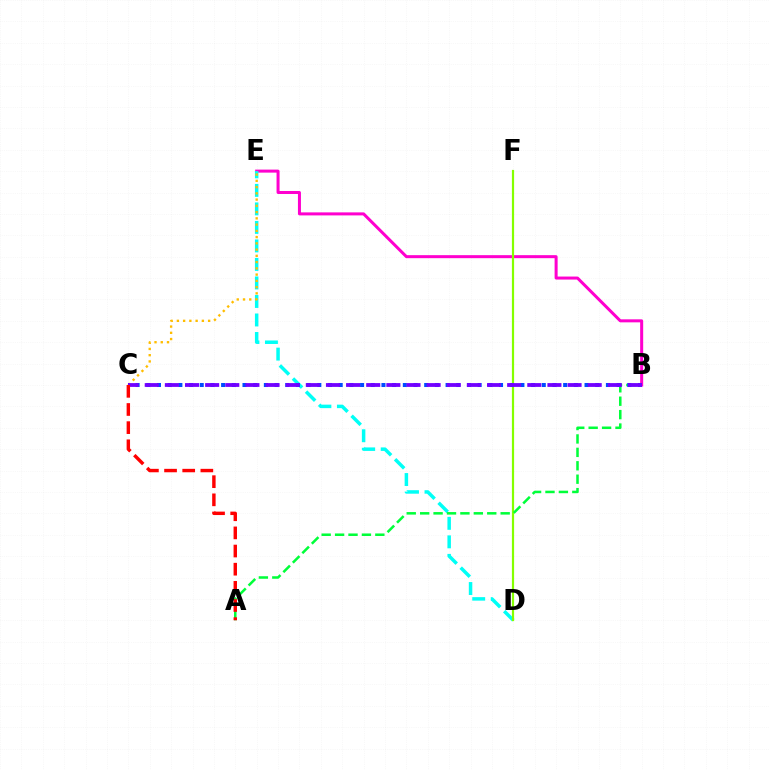{('B', 'E'): [{'color': '#ff00cf', 'line_style': 'solid', 'thickness': 2.17}], ('D', 'E'): [{'color': '#00fff6', 'line_style': 'dashed', 'thickness': 2.51}], ('C', 'E'): [{'color': '#ffbd00', 'line_style': 'dotted', 'thickness': 1.7}], ('D', 'F'): [{'color': '#84ff00', 'line_style': 'solid', 'thickness': 1.58}], ('A', 'B'): [{'color': '#00ff39', 'line_style': 'dashed', 'thickness': 1.82}], ('B', 'C'): [{'color': '#004bff', 'line_style': 'dotted', 'thickness': 2.9}, {'color': '#7200ff', 'line_style': 'dashed', 'thickness': 2.74}], ('A', 'C'): [{'color': '#ff0000', 'line_style': 'dashed', 'thickness': 2.47}]}